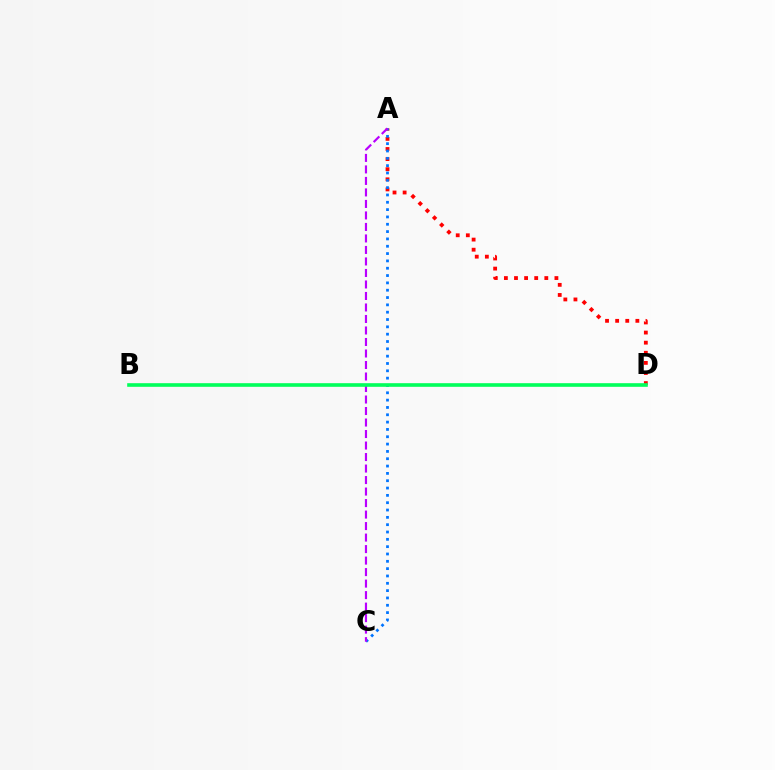{('A', 'D'): [{'color': '#ff0000', 'line_style': 'dotted', 'thickness': 2.75}], ('B', 'D'): [{'color': '#d1ff00', 'line_style': 'solid', 'thickness': 1.58}, {'color': '#00ff5c', 'line_style': 'solid', 'thickness': 2.6}], ('A', 'C'): [{'color': '#0074ff', 'line_style': 'dotted', 'thickness': 1.99}, {'color': '#b900ff', 'line_style': 'dashed', 'thickness': 1.56}]}